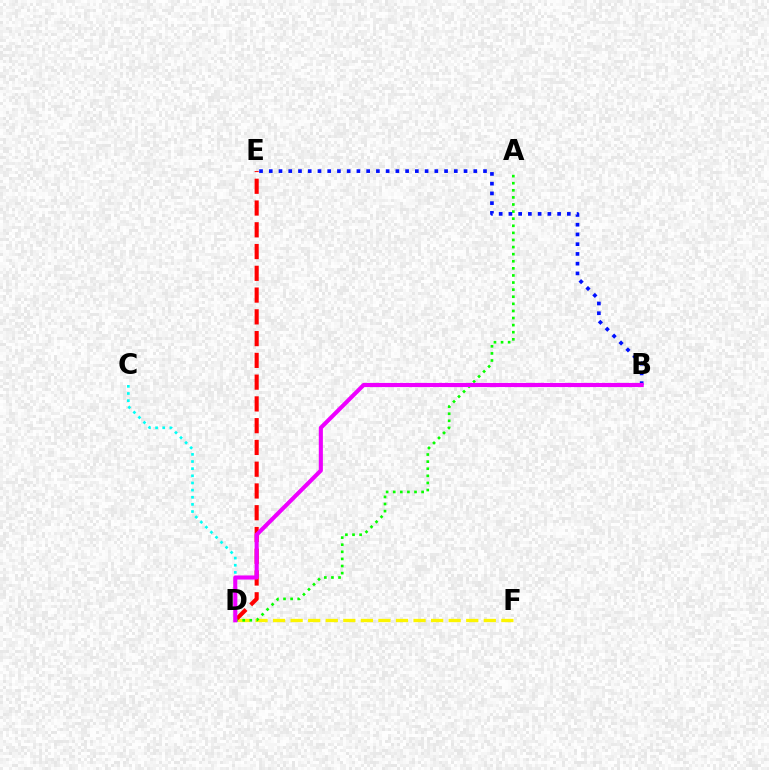{('D', 'F'): [{'color': '#fcf500', 'line_style': 'dashed', 'thickness': 2.39}], ('C', 'D'): [{'color': '#00fff6', 'line_style': 'dotted', 'thickness': 1.94}], ('D', 'E'): [{'color': '#ff0000', 'line_style': 'dashed', 'thickness': 2.96}], ('A', 'D'): [{'color': '#08ff00', 'line_style': 'dotted', 'thickness': 1.93}], ('B', 'E'): [{'color': '#0010ff', 'line_style': 'dotted', 'thickness': 2.65}], ('B', 'D'): [{'color': '#ee00ff', 'line_style': 'solid', 'thickness': 2.95}]}